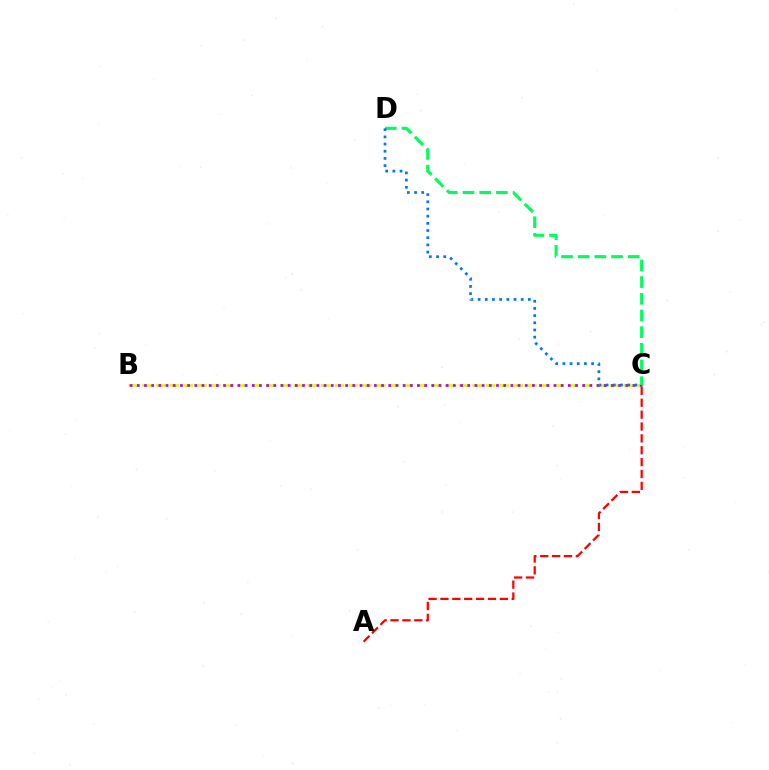{('A', 'C'): [{'color': '#ff0000', 'line_style': 'dashed', 'thickness': 1.61}], ('B', 'C'): [{'color': '#d1ff00', 'line_style': 'dashed', 'thickness': 1.87}, {'color': '#b900ff', 'line_style': 'dotted', 'thickness': 1.95}], ('C', 'D'): [{'color': '#00ff5c', 'line_style': 'dashed', 'thickness': 2.27}, {'color': '#0074ff', 'line_style': 'dotted', 'thickness': 1.95}]}